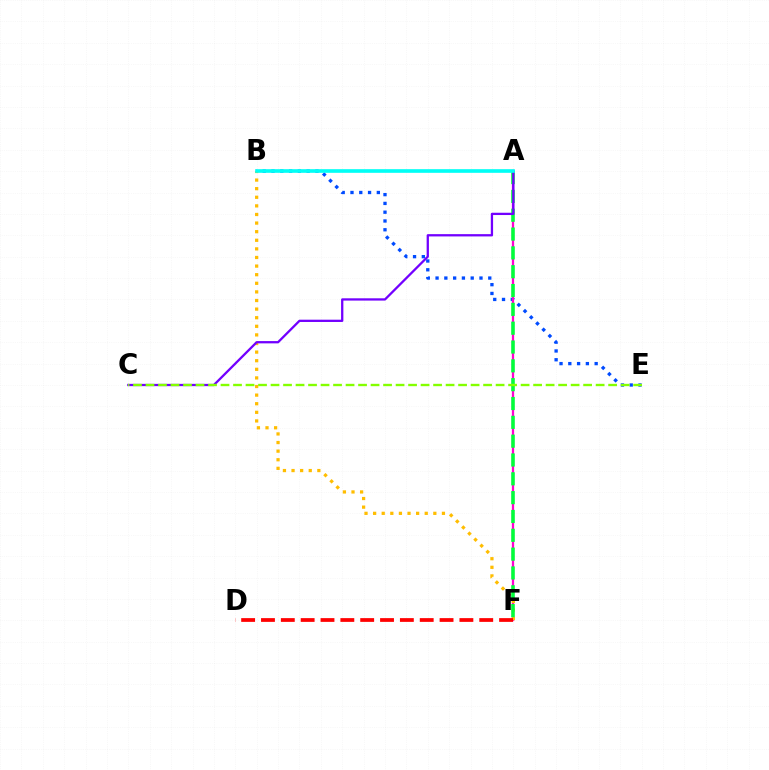{('B', 'E'): [{'color': '#004bff', 'line_style': 'dotted', 'thickness': 2.39}], ('A', 'F'): [{'color': '#ff00cf', 'line_style': 'solid', 'thickness': 1.64}, {'color': '#00ff39', 'line_style': 'dashed', 'thickness': 2.56}], ('B', 'F'): [{'color': '#ffbd00', 'line_style': 'dotted', 'thickness': 2.34}], ('A', 'C'): [{'color': '#7200ff', 'line_style': 'solid', 'thickness': 1.65}], ('C', 'E'): [{'color': '#84ff00', 'line_style': 'dashed', 'thickness': 1.7}], ('A', 'B'): [{'color': '#00fff6', 'line_style': 'solid', 'thickness': 2.62}], ('D', 'F'): [{'color': '#ff0000', 'line_style': 'dashed', 'thickness': 2.7}]}